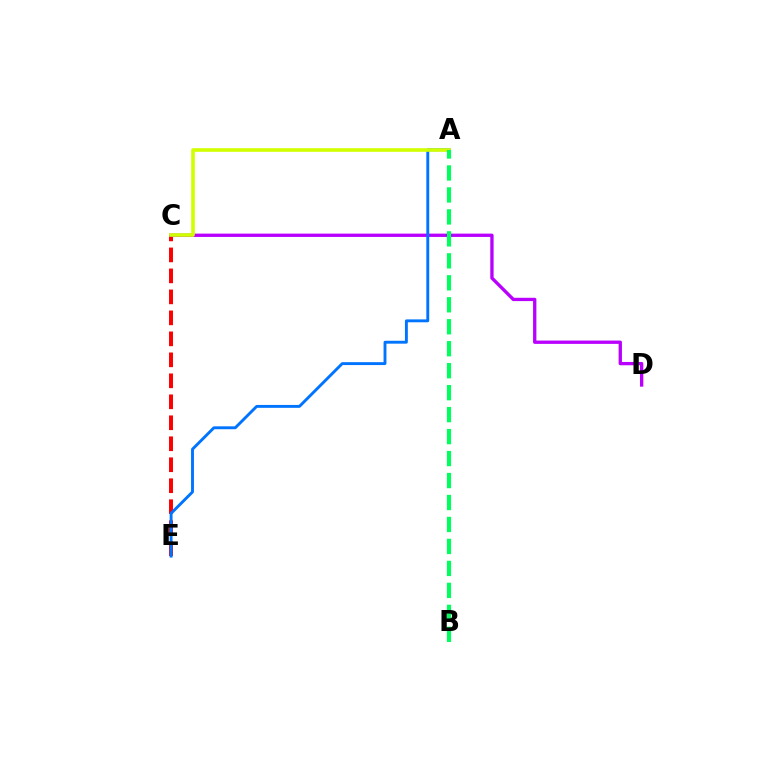{('C', 'E'): [{'color': '#ff0000', 'line_style': 'dashed', 'thickness': 2.85}], ('C', 'D'): [{'color': '#b900ff', 'line_style': 'solid', 'thickness': 2.39}], ('A', 'E'): [{'color': '#0074ff', 'line_style': 'solid', 'thickness': 2.08}], ('A', 'C'): [{'color': '#d1ff00', 'line_style': 'solid', 'thickness': 2.61}], ('A', 'B'): [{'color': '#00ff5c', 'line_style': 'dashed', 'thickness': 2.98}]}